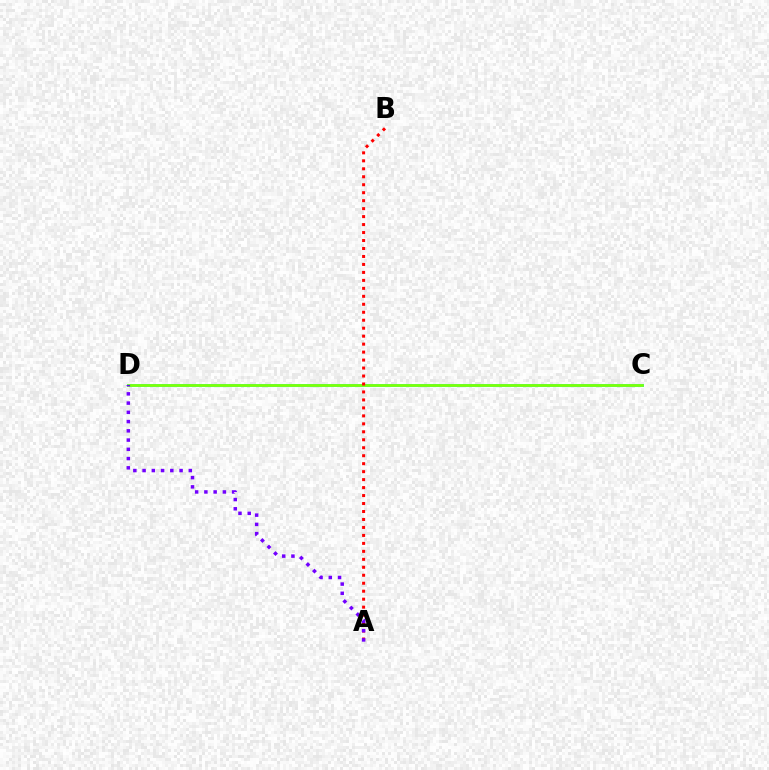{('C', 'D'): [{'color': '#00fff6', 'line_style': 'solid', 'thickness': 2.14}, {'color': '#84ff00', 'line_style': 'solid', 'thickness': 1.91}], ('A', 'B'): [{'color': '#ff0000', 'line_style': 'dotted', 'thickness': 2.17}], ('A', 'D'): [{'color': '#7200ff', 'line_style': 'dotted', 'thickness': 2.51}]}